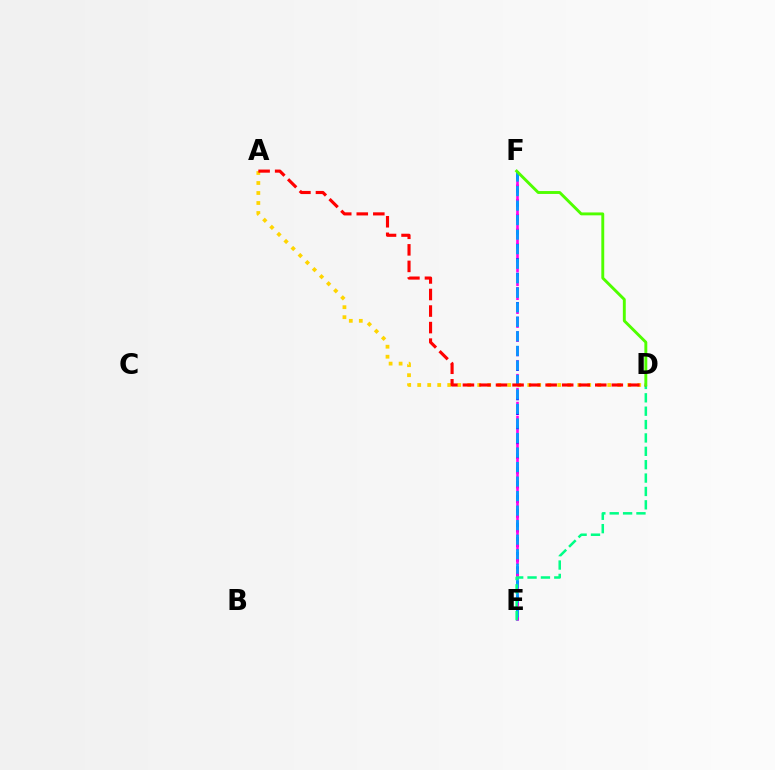{('A', 'D'): [{'color': '#ffd500', 'line_style': 'dotted', 'thickness': 2.72}, {'color': '#ff0000', 'line_style': 'dashed', 'thickness': 2.25}], ('E', 'F'): [{'color': '#3700ff', 'line_style': 'dashed', 'thickness': 1.99}, {'color': '#ff00ed', 'line_style': 'dashed', 'thickness': 1.89}, {'color': '#009eff', 'line_style': 'dashed', 'thickness': 1.97}], ('D', 'E'): [{'color': '#00ff86', 'line_style': 'dashed', 'thickness': 1.82}], ('D', 'F'): [{'color': '#4fff00', 'line_style': 'solid', 'thickness': 2.09}]}